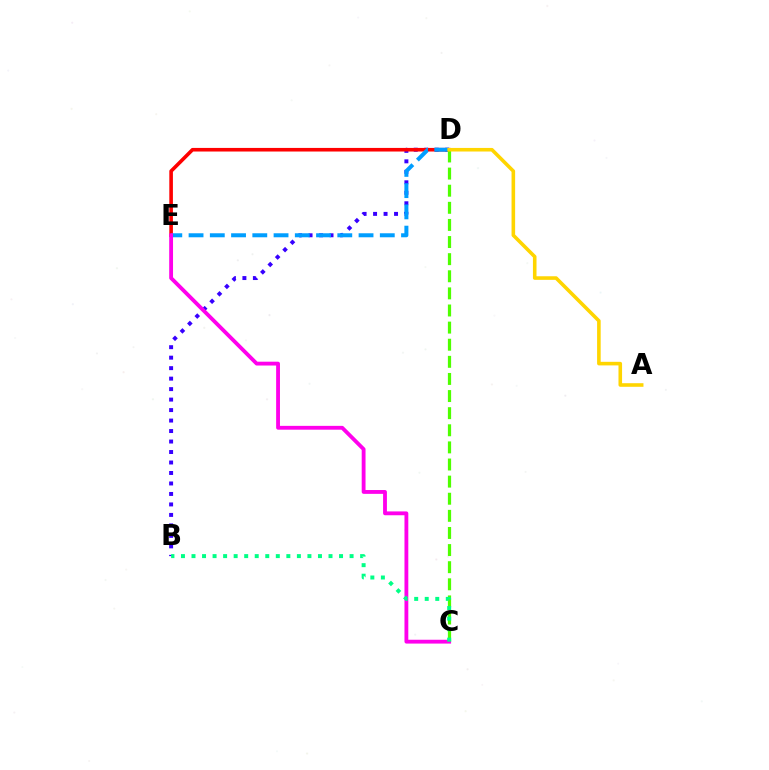{('B', 'D'): [{'color': '#3700ff', 'line_style': 'dotted', 'thickness': 2.85}], ('D', 'E'): [{'color': '#ff0000', 'line_style': 'solid', 'thickness': 2.59}, {'color': '#009eff', 'line_style': 'dashed', 'thickness': 2.89}], ('C', 'D'): [{'color': '#4fff00', 'line_style': 'dashed', 'thickness': 2.32}], ('C', 'E'): [{'color': '#ff00ed', 'line_style': 'solid', 'thickness': 2.76}], ('B', 'C'): [{'color': '#00ff86', 'line_style': 'dotted', 'thickness': 2.86}], ('A', 'D'): [{'color': '#ffd500', 'line_style': 'solid', 'thickness': 2.58}]}